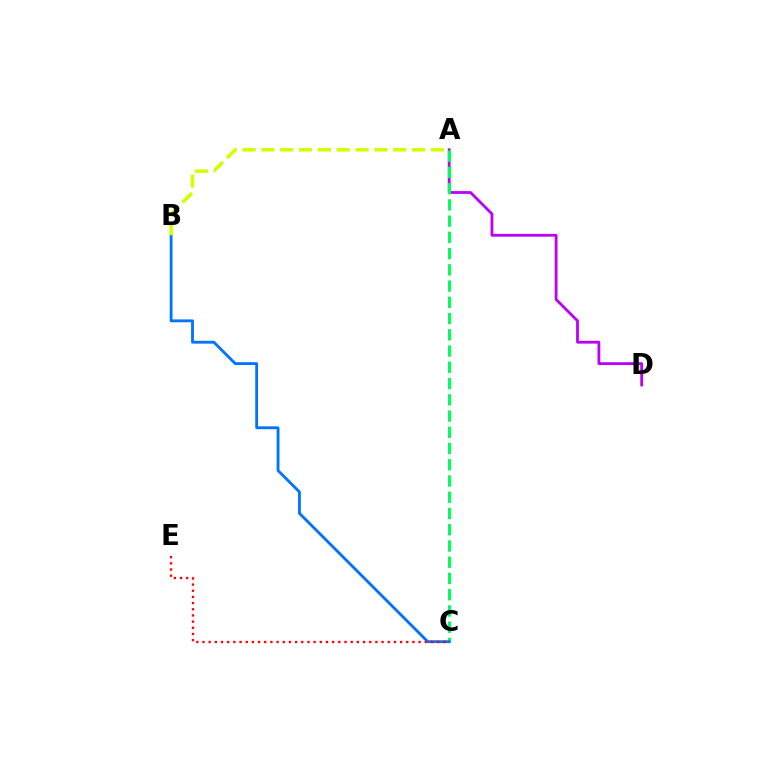{('A', 'D'): [{'color': '#b900ff', 'line_style': 'solid', 'thickness': 2.01}], ('A', 'C'): [{'color': '#00ff5c', 'line_style': 'dashed', 'thickness': 2.21}], ('B', 'C'): [{'color': '#0074ff', 'line_style': 'solid', 'thickness': 2.05}], ('C', 'E'): [{'color': '#ff0000', 'line_style': 'dotted', 'thickness': 1.68}], ('A', 'B'): [{'color': '#d1ff00', 'line_style': 'dashed', 'thickness': 2.56}]}